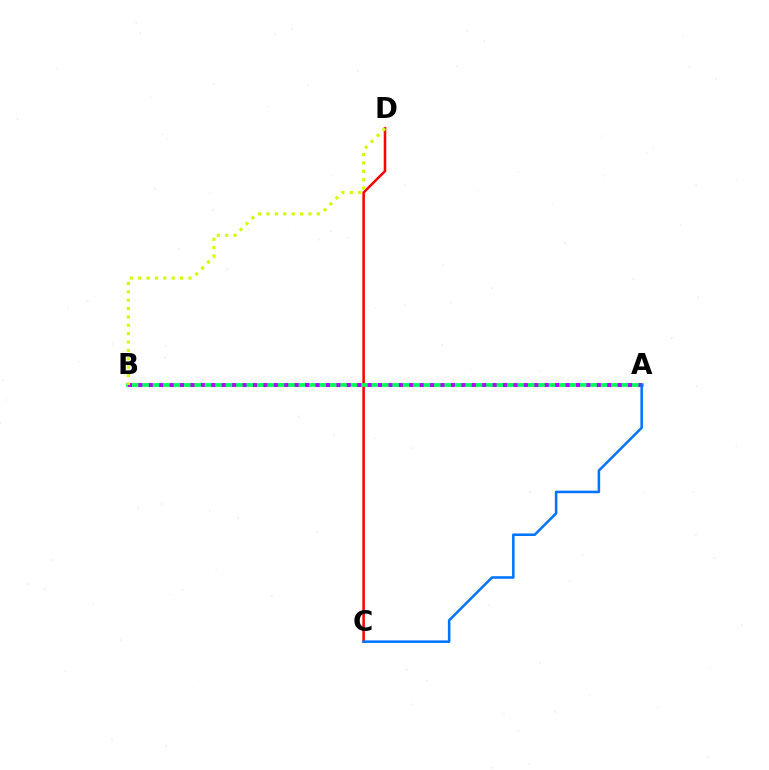{('C', 'D'): [{'color': '#ff0000', 'line_style': 'solid', 'thickness': 1.83}], ('A', 'B'): [{'color': '#00ff5c', 'line_style': 'solid', 'thickness': 2.74}, {'color': '#b900ff', 'line_style': 'dotted', 'thickness': 2.83}], ('B', 'D'): [{'color': '#d1ff00', 'line_style': 'dotted', 'thickness': 2.28}], ('A', 'C'): [{'color': '#0074ff', 'line_style': 'solid', 'thickness': 1.83}]}